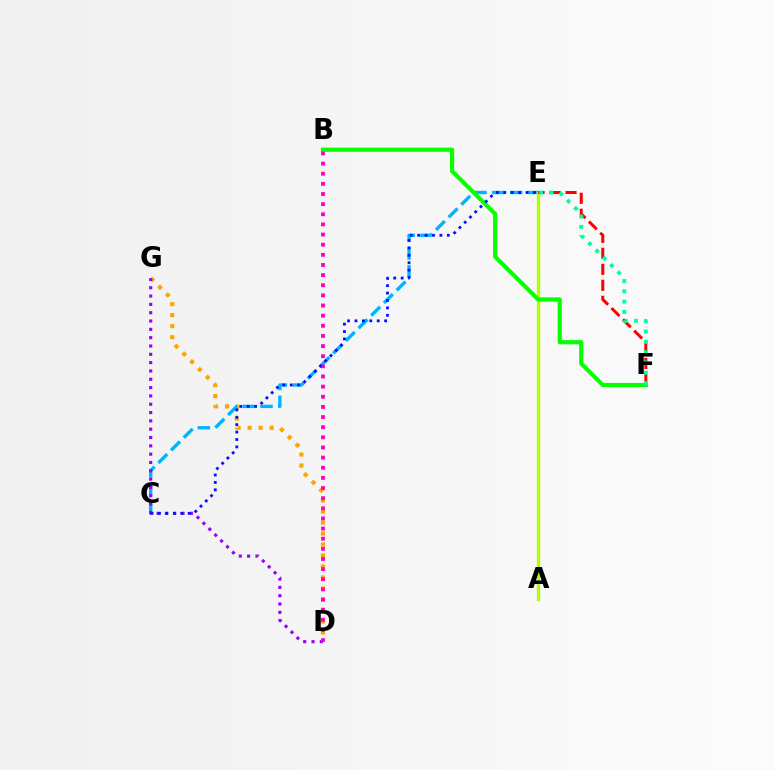{('D', 'G'): [{'color': '#ffa500', 'line_style': 'dotted', 'thickness': 2.99}, {'color': '#9b00ff', 'line_style': 'dotted', 'thickness': 2.26}], ('C', 'E'): [{'color': '#00b5ff', 'line_style': 'dashed', 'thickness': 2.43}, {'color': '#0010ff', 'line_style': 'dotted', 'thickness': 2.01}], ('A', 'E'): [{'color': '#b3ff00', 'line_style': 'solid', 'thickness': 2.42}], ('E', 'F'): [{'color': '#ff0000', 'line_style': 'dashed', 'thickness': 2.17}, {'color': '#00ff9d', 'line_style': 'dotted', 'thickness': 2.8}], ('B', 'F'): [{'color': '#08ff00', 'line_style': 'solid', 'thickness': 3.0}], ('B', 'D'): [{'color': '#ff00bd', 'line_style': 'dotted', 'thickness': 2.75}]}